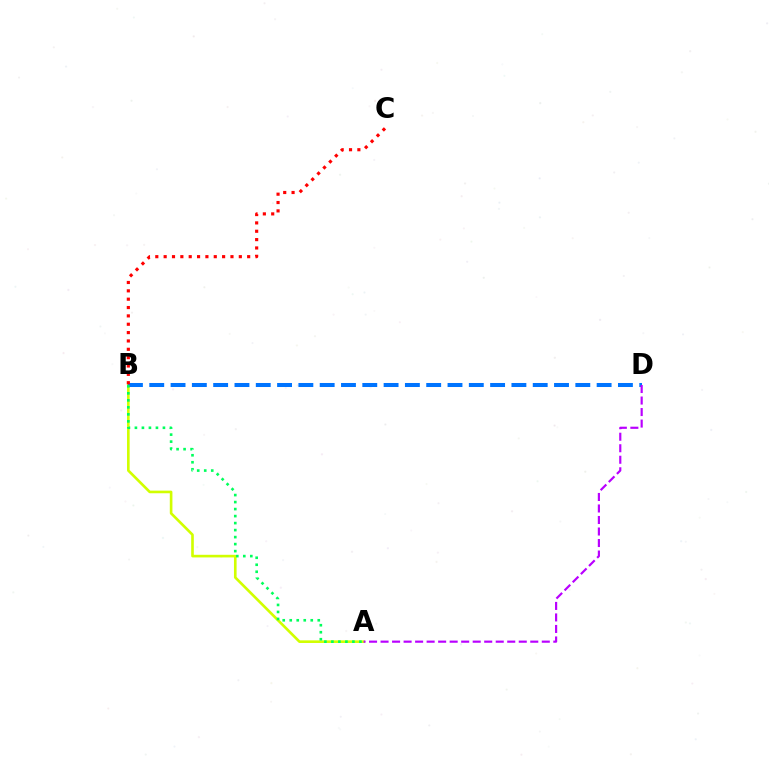{('A', 'B'): [{'color': '#d1ff00', 'line_style': 'solid', 'thickness': 1.89}, {'color': '#00ff5c', 'line_style': 'dotted', 'thickness': 1.9}], ('B', 'D'): [{'color': '#0074ff', 'line_style': 'dashed', 'thickness': 2.89}], ('A', 'D'): [{'color': '#b900ff', 'line_style': 'dashed', 'thickness': 1.56}], ('B', 'C'): [{'color': '#ff0000', 'line_style': 'dotted', 'thickness': 2.27}]}